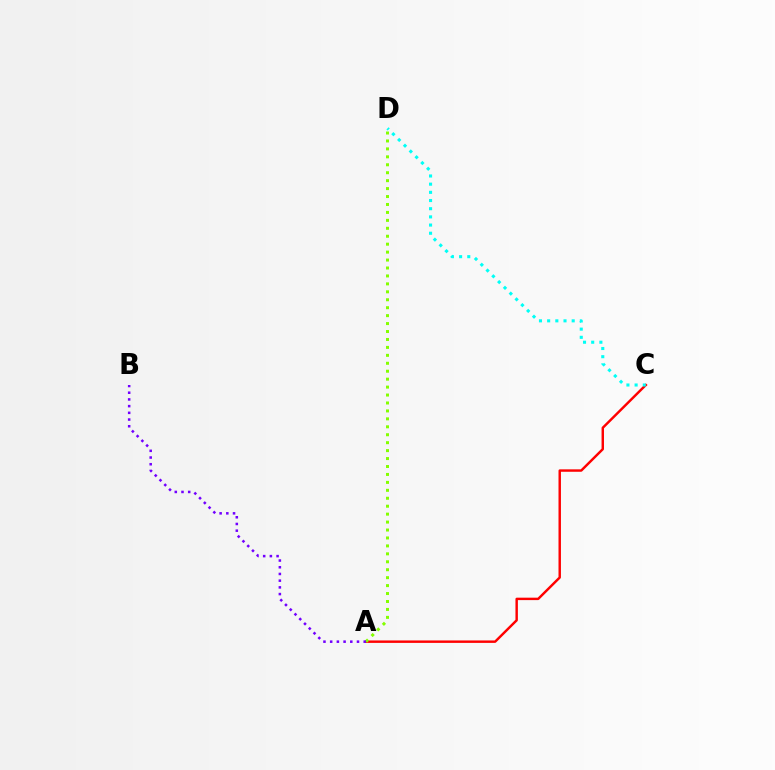{('A', 'C'): [{'color': '#ff0000', 'line_style': 'solid', 'thickness': 1.75}], ('A', 'D'): [{'color': '#84ff00', 'line_style': 'dotted', 'thickness': 2.16}], ('C', 'D'): [{'color': '#00fff6', 'line_style': 'dotted', 'thickness': 2.22}], ('A', 'B'): [{'color': '#7200ff', 'line_style': 'dotted', 'thickness': 1.82}]}